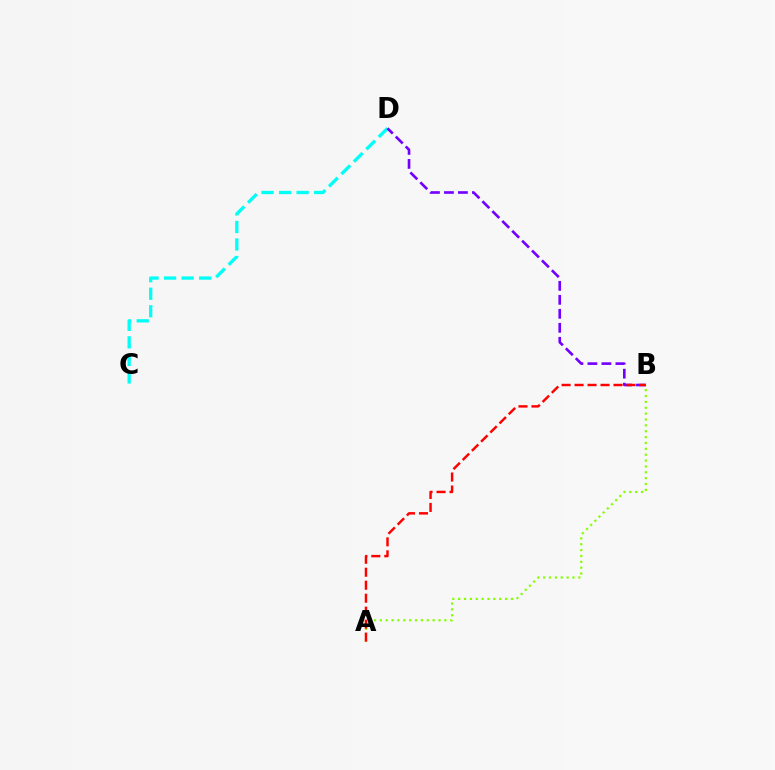{('C', 'D'): [{'color': '#00fff6', 'line_style': 'dashed', 'thickness': 2.38}], ('B', 'D'): [{'color': '#7200ff', 'line_style': 'dashed', 'thickness': 1.9}], ('A', 'B'): [{'color': '#84ff00', 'line_style': 'dotted', 'thickness': 1.59}, {'color': '#ff0000', 'line_style': 'dashed', 'thickness': 1.76}]}